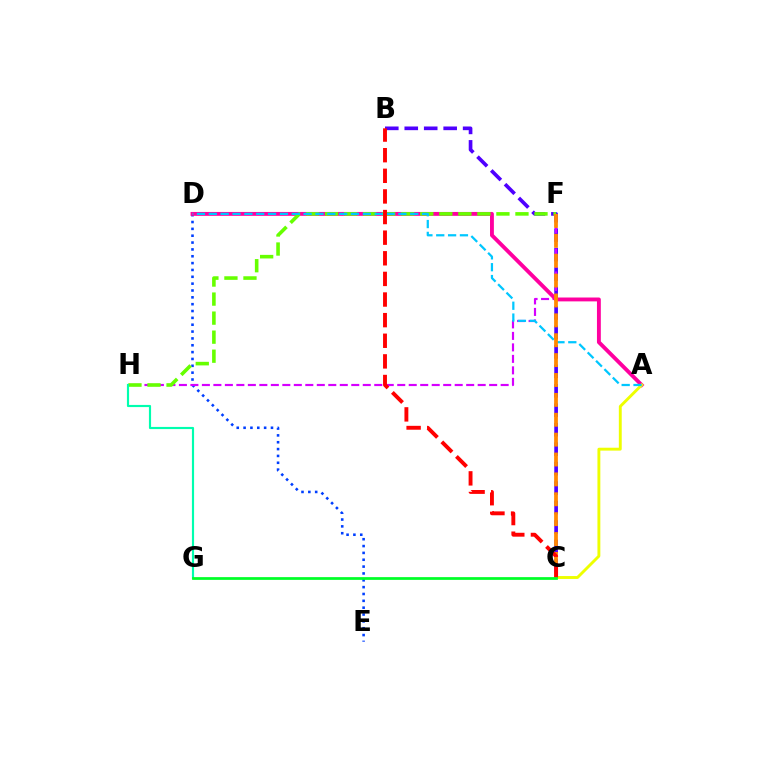{('B', 'C'): [{'color': '#4f00ff', 'line_style': 'dashed', 'thickness': 2.64}, {'color': '#ff0000', 'line_style': 'dashed', 'thickness': 2.8}], ('D', 'E'): [{'color': '#003fff', 'line_style': 'dotted', 'thickness': 1.86}], ('F', 'H'): [{'color': '#d600ff', 'line_style': 'dashed', 'thickness': 1.56}, {'color': '#66ff00', 'line_style': 'dashed', 'thickness': 2.59}], ('A', 'D'): [{'color': '#ff00a0', 'line_style': 'solid', 'thickness': 2.78}, {'color': '#00c7ff', 'line_style': 'dashed', 'thickness': 1.61}], ('A', 'C'): [{'color': '#eeff00', 'line_style': 'solid', 'thickness': 2.08}], ('C', 'F'): [{'color': '#ff8800', 'line_style': 'dashed', 'thickness': 2.7}], ('G', 'H'): [{'color': '#00ffaf', 'line_style': 'solid', 'thickness': 1.55}], ('C', 'G'): [{'color': '#00ff27', 'line_style': 'solid', 'thickness': 1.98}]}